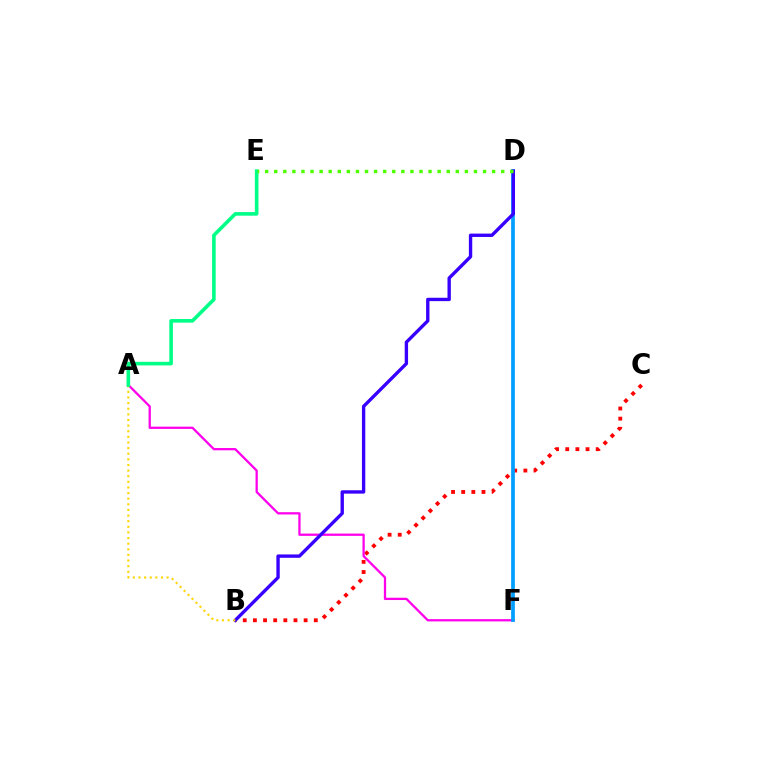{('B', 'C'): [{'color': '#ff0000', 'line_style': 'dotted', 'thickness': 2.76}], ('A', 'F'): [{'color': '#ff00ed', 'line_style': 'solid', 'thickness': 1.64}], ('D', 'F'): [{'color': '#009eff', 'line_style': 'solid', 'thickness': 2.68}], ('B', 'D'): [{'color': '#3700ff', 'line_style': 'solid', 'thickness': 2.42}], ('A', 'B'): [{'color': '#ffd500', 'line_style': 'dotted', 'thickness': 1.53}], ('A', 'E'): [{'color': '#00ff86', 'line_style': 'solid', 'thickness': 2.6}], ('D', 'E'): [{'color': '#4fff00', 'line_style': 'dotted', 'thickness': 2.47}]}